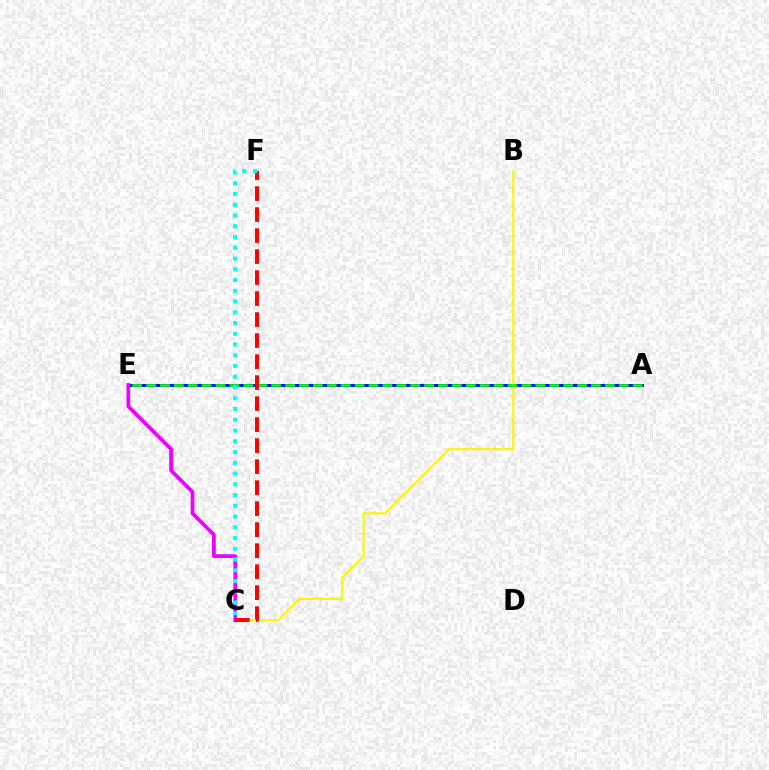{('A', 'E'): [{'color': '#0010ff', 'line_style': 'solid', 'thickness': 2.12}, {'color': '#08ff00', 'line_style': 'dashed', 'thickness': 1.89}], ('B', 'C'): [{'color': '#fcf500', 'line_style': 'solid', 'thickness': 1.51}], ('C', 'E'): [{'color': '#ee00ff', 'line_style': 'solid', 'thickness': 2.69}], ('C', 'F'): [{'color': '#ff0000', 'line_style': 'dashed', 'thickness': 2.85}, {'color': '#00fff6', 'line_style': 'dotted', 'thickness': 2.92}]}